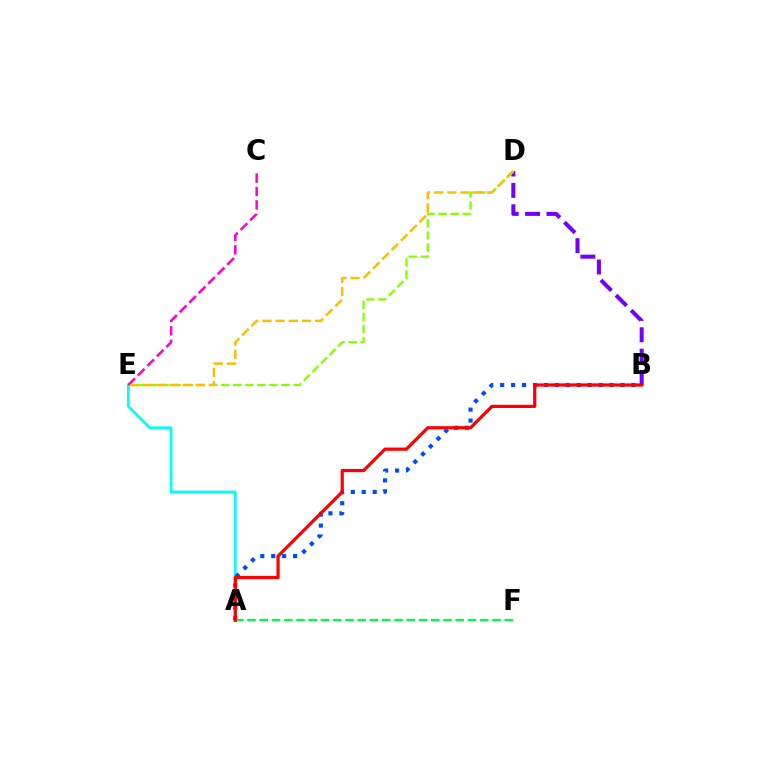{('A', 'E'): [{'color': '#00fff6', 'line_style': 'solid', 'thickness': 1.97}], ('A', 'B'): [{'color': '#004bff', 'line_style': 'dotted', 'thickness': 2.97}, {'color': '#ff0000', 'line_style': 'solid', 'thickness': 2.32}], ('B', 'D'): [{'color': '#7200ff', 'line_style': 'dashed', 'thickness': 2.9}], ('D', 'E'): [{'color': '#84ff00', 'line_style': 'dashed', 'thickness': 1.64}, {'color': '#ffbd00', 'line_style': 'dashed', 'thickness': 1.79}], ('A', 'F'): [{'color': '#00ff39', 'line_style': 'dashed', 'thickness': 1.66}], ('C', 'E'): [{'color': '#ff00cf', 'line_style': 'dashed', 'thickness': 1.83}]}